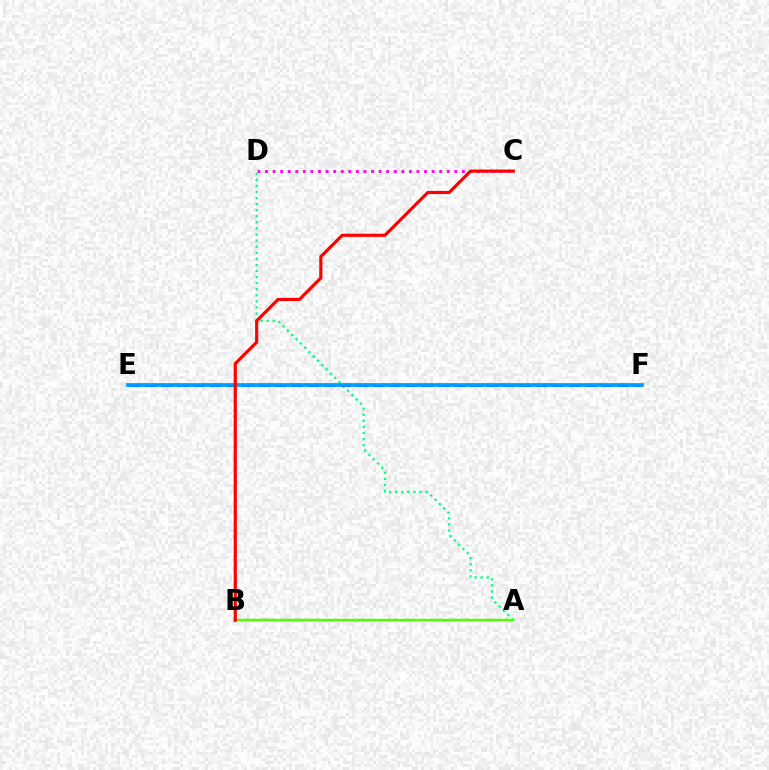{('E', 'F'): [{'color': '#ffd500', 'line_style': 'dashed', 'thickness': 1.77}, {'color': '#3700ff', 'line_style': 'dashed', 'thickness': 2.21}, {'color': '#009eff', 'line_style': 'solid', 'thickness': 2.68}], ('A', 'D'): [{'color': '#00ff86', 'line_style': 'dotted', 'thickness': 1.65}], ('A', 'B'): [{'color': '#4fff00', 'line_style': 'solid', 'thickness': 1.74}], ('C', 'D'): [{'color': '#ff00ed', 'line_style': 'dotted', 'thickness': 2.06}], ('B', 'C'): [{'color': '#ff0000', 'line_style': 'solid', 'thickness': 2.27}]}